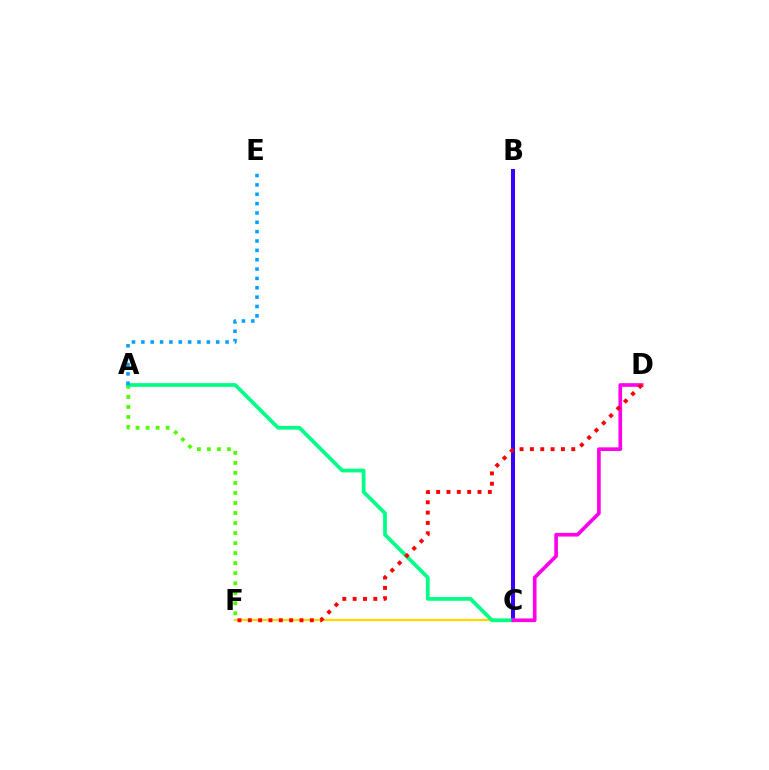{('A', 'F'): [{'color': '#4fff00', 'line_style': 'dotted', 'thickness': 2.72}], ('C', 'F'): [{'color': '#ffd500', 'line_style': 'solid', 'thickness': 1.64}], ('B', 'C'): [{'color': '#3700ff', 'line_style': 'solid', 'thickness': 2.91}], ('A', 'C'): [{'color': '#00ff86', 'line_style': 'solid', 'thickness': 2.7}], ('A', 'E'): [{'color': '#009eff', 'line_style': 'dotted', 'thickness': 2.54}], ('C', 'D'): [{'color': '#ff00ed', 'line_style': 'solid', 'thickness': 2.63}], ('D', 'F'): [{'color': '#ff0000', 'line_style': 'dotted', 'thickness': 2.81}]}